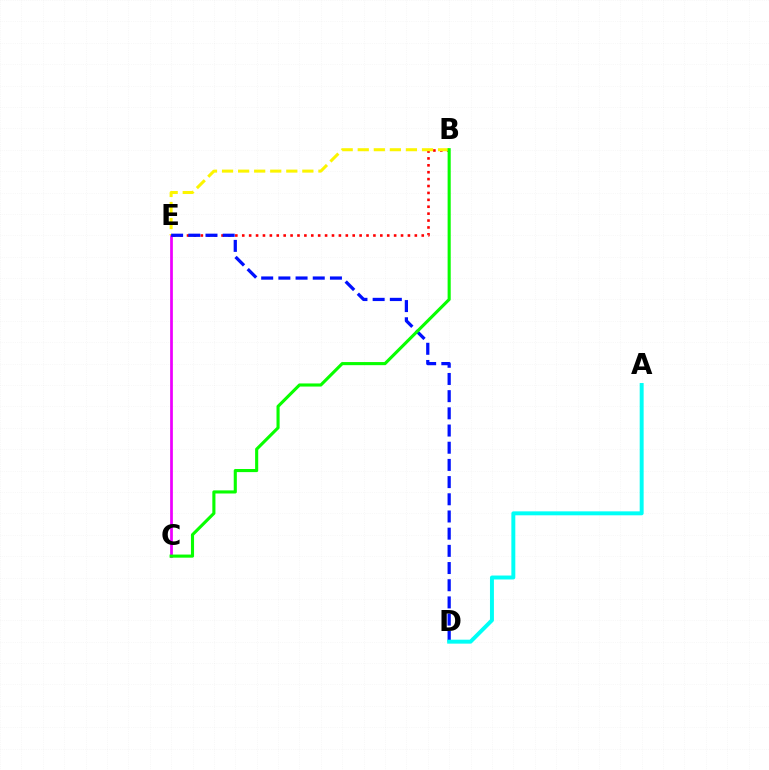{('C', 'E'): [{'color': '#ee00ff', 'line_style': 'solid', 'thickness': 1.97}], ('B', 'E'): [{'color': '#ff0000', 'line_style': 'dotted', 'thickness': 1.88}, {'color': '#fcf500', 'line_style': 'dashed', 'thickness': 2.18}], ('D', 'E'): [{'color': '#0010ff', 'line_style': 'dashed', 'thickness': 2.34}], ('B', 'C'): [{'color': '#08ff00', 'line_style': 'solid', 'thickness': 2.24}], ('A', 'D'): [{'color': '#00fff6', 'line_style': 'solid', 'thickness': 2.84}]}